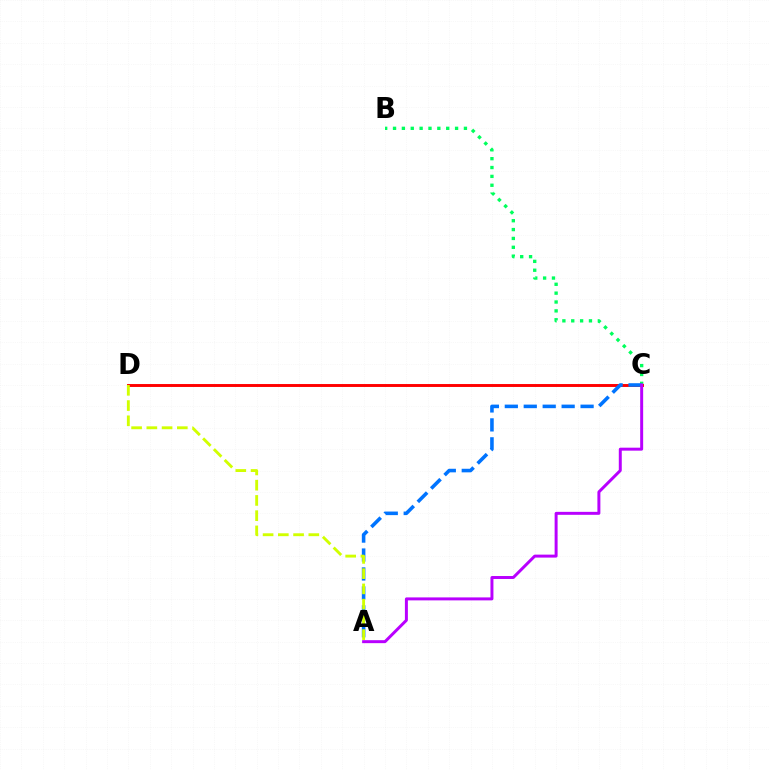{('B', 'C'): [{'color': '#00ff5c', 'line_style': 'dotted', 'thickness': 2.41}], ('C', 'D'): [{'color': '#ff0000', 'line_style': 'solid', 'thickness': 2.1}], ('A', 'C'): [{'color': '#0074ff', 'line_style': 'dashed', 'thickness': 2.57}, {'color': '#b900ff', 'line_style': 'solid', 'thickness': 2.14}], ('A', 'D'): [{'color': '#d1ff00', 'line_style': 'dashed', 'thickness': 2.07}]}